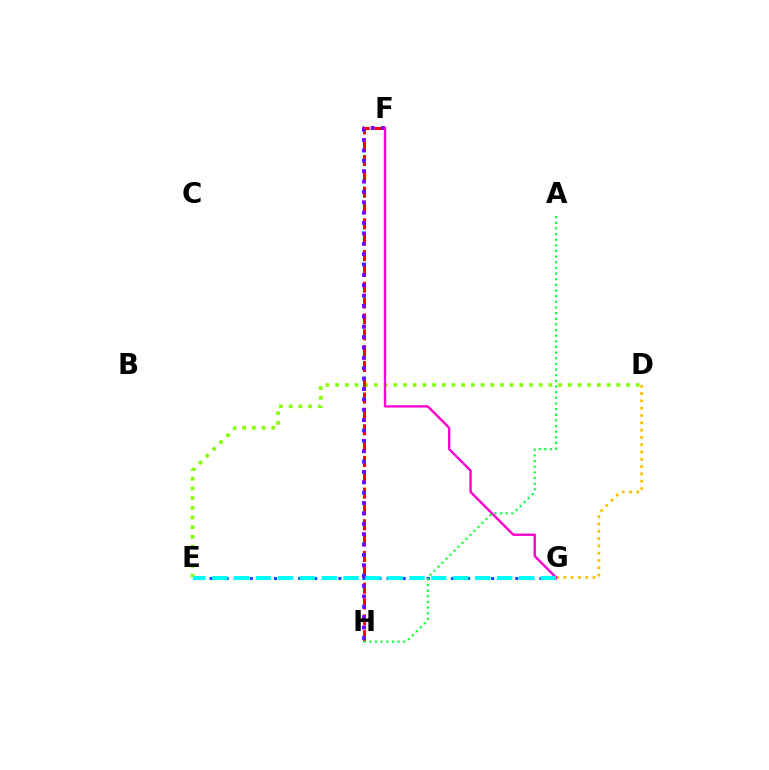{('D', 'E'): [{'color': '#84ff00', 'line_style': 'dotted', 'thickness': 2.63}], ('F', 'H'): [{'color': '#ff0000', 'line_style': 'dashed', 'thickness': 2.15}, {'color': '#7200ff', 'line_style': 'dotted', 'thickness': 2.82}], ('D', 'G'): [{'color': '#ffbd00', 'line_style': 'dotted', 'thickness': 1.98}], ('E', 'G'): [{'color': '#004bff', 'line_style': 'dotted', 'thickness': 2.19}, {'color': '#00fff6', 'line_style': 'dashed', 'thickness': 2.98}], ('F', 'G'): [{'color': '#ff00cf', 'line_style': 'solid', 'thickness': 1.69}], ('A', 'H'): [{'color': '#00ff39', 'line_style': 'dotted', 'thickness': 1.53}]}